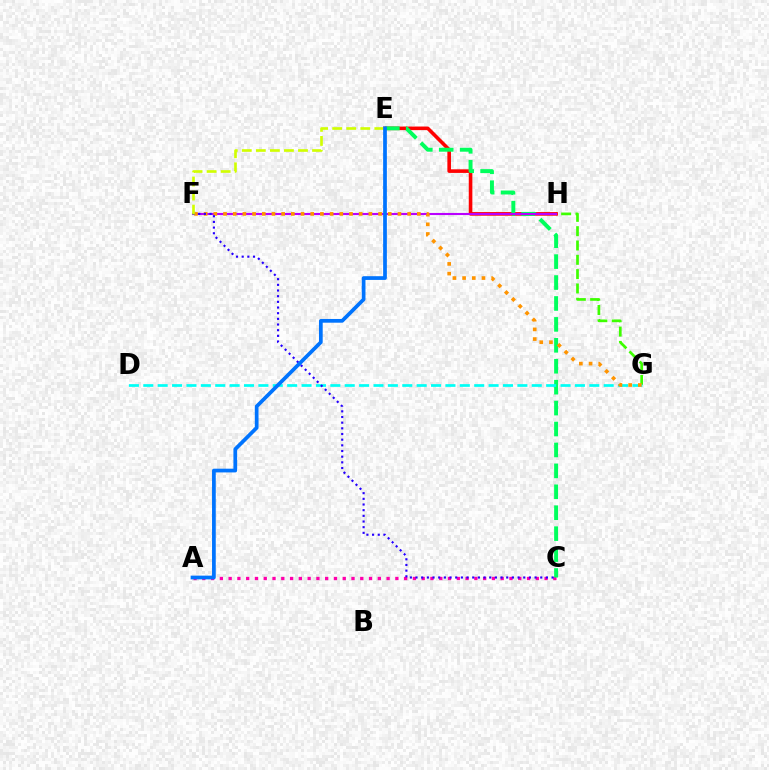{('G', 'H'): [{'color': '#3dff00', 'line_style': 'dashed', 'thickness': 1.95}], ('E', 'H'): [{'color': '#ff0000', 'line_style': 'solid', 'thickness': 2.59}], ('A', 'C'): [{'color': '#ff00ac', 'line_style': 'dotted', 'thickness': 2.38}], ('C', 'E'): [{'color': '#00ff5c', 'line_style': 'dashed', 'thickness': 2.84}], ('D', 'G'): [{'color': '#00fff6', 'line_style': 'dashed', 'thickness': 1.95}], ('F', 'H'): [{'color': '#b900ff', 'line_style': 'solid', 'thickness': 1.51}], ('F', 'G'): [{'color': '#ff9400', 'line_style': 'dotted', 'thickness': 2.63}], ('C', 'F'): [{'color': '#2500ff', 'line_style': 'dotted', 'thickness': 1.54}], ('E', 'F'): [{'color': '#d1ff00', 'line_style': 'dashed', 'thickness': 1.91}], ('A', 'E'): [{'color': '#0074ff', 'line_style': 'solid', 'thickness': 2.68}]}